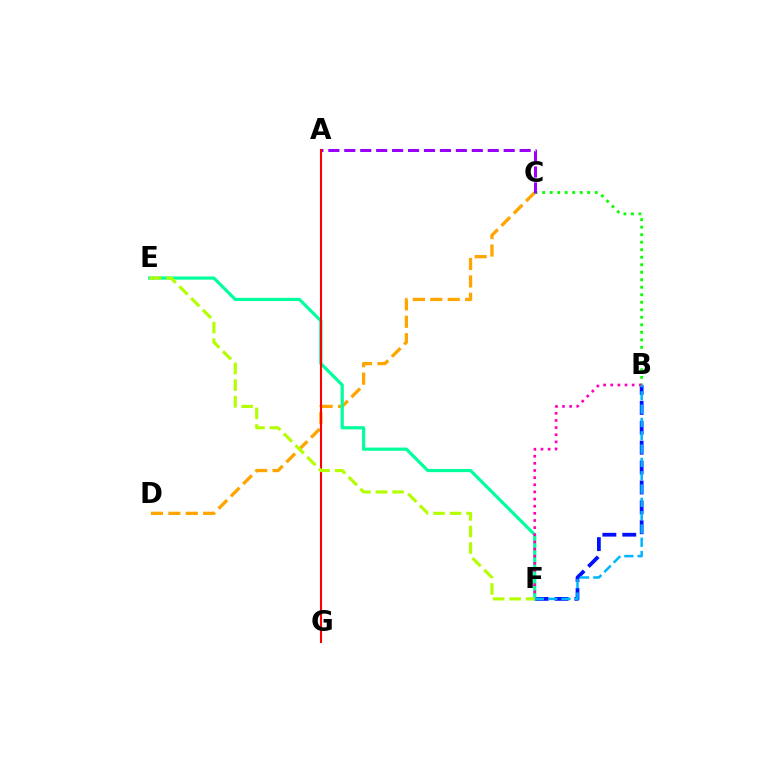{('B', 'F'): [{'color': '#0010ff', 'line_style': 'dashed', 'thickness': 2.7}, {'color': '#ff00bd', 'line_style': 'dotted', 'thickness': 1.94}, {'color': '#00b5ff', 'line_style': 'dashed', 'thickness': 1.81}], ('C', 'D'): [{'color': '#ffa500', 'line_style': 'dashed', 'thickness': 2.37}], ('B', 'C'): [{'color': '#08ff00', 'line_style': 'dotted', 'thickness': 2.04}], ('E', 'F'): [{'color': '#00ff9d', 'line_style': 'solid', 'thickness': 2.3}, {'color': '#b3ff00', 'line_style': 'dashed', 'thickness': 2.25}], ('A', 'C'): [{'color': '#9b00ff', 'line_style': 'dashed', 'thickness': 2.17}], ('A', 'G'): [{'color': '#ff0000', 'line_style': 'solid', 'thickness': 1.5}]}